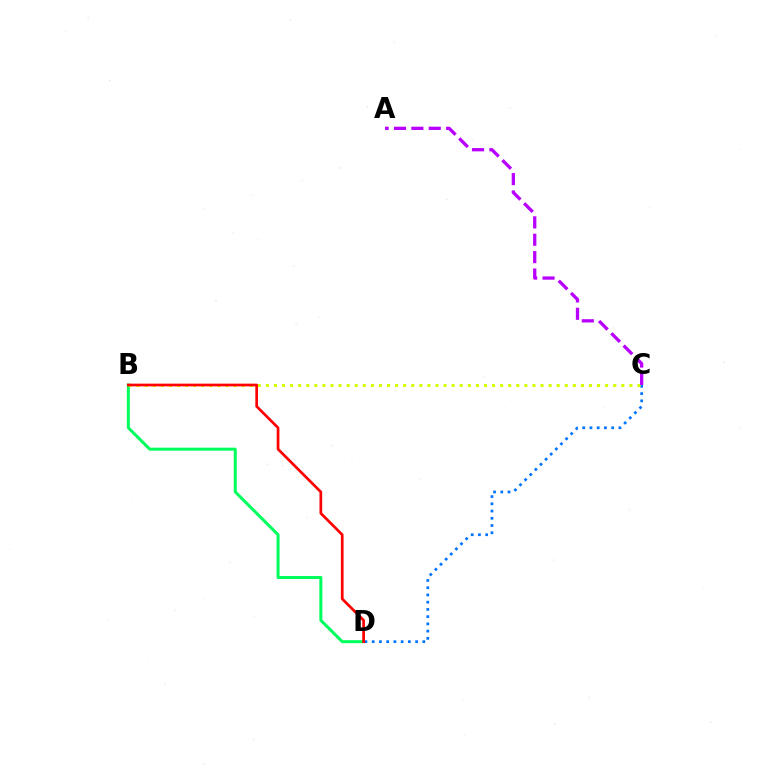{('B', 'D'): [{'color': '#00ff5c', 'line_style': 'solid', 'thickness': 2.16}, {'color': '#ff0000', 'line_style': 'solid', 'thickness': 1.95}], ('C', 'D'): [{'color': '#0074ff', 'line_style': 'dotted', 'thickness': 1.97}], ('B', 'C'): [{'color': '#d1ff00', 'line_style': 'dotted', 'thickness': 2.19}], ('A', 'C'): [{'color': '#b900ff', 'line_style': 'dashed', 'thickness': 2.36}]}